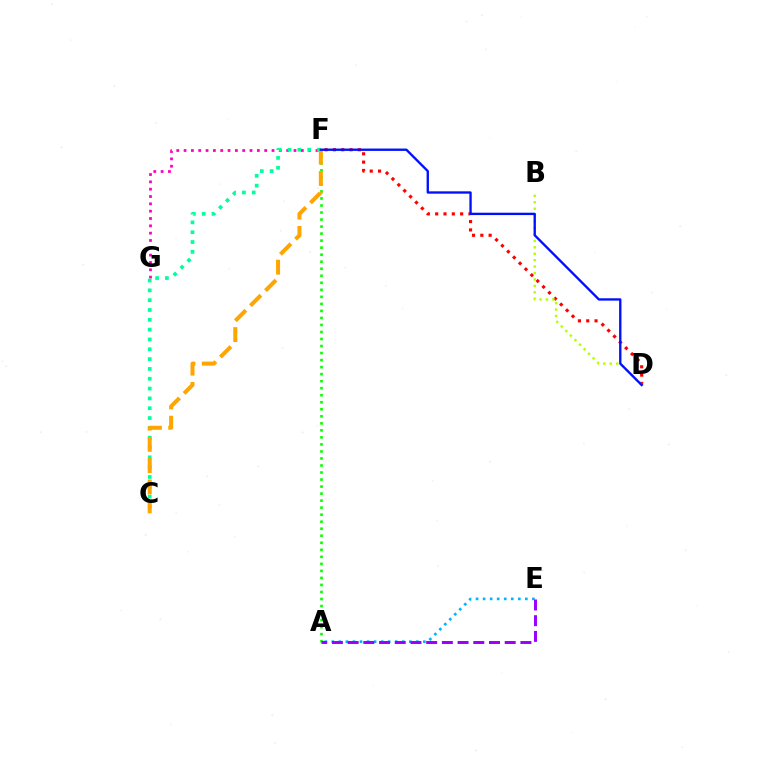{('A', 'F'): [{'color': '#08ff00', 'line_style': 'dotted', 'thickness': 1.91}], ('F', 'G'): [{'color': '#ff00bd', 'line_style': 'dotted', 'thickness': 1.99}], ('C', 'F'): [{'color': '#00ff9d', 'line_style': 'dotted', 'thickness': 2.67}, {'color': '#ffa500', 'line_style': 'dashed', 'thickness': 2.89}], ('D', 'F'): [{'color': '#ff0000', 'line_style': 'dotted', 'thickness': 2.26}, {'color': '#0010ff', 'line_style': 'solid', 'thickness': 1.69}], ('B', 'D'): [{'color': '#b3ff00', 'line_style': 'dotted', 'thickness': 1.75}], ('A', 'E'): [{'color': '#00b5ff', 'line_style': 'dotted', 'thickness': 1.91}, {'color': '#9b00ff', 'line_style': 'dashed', 'thickness': 2.13}]}